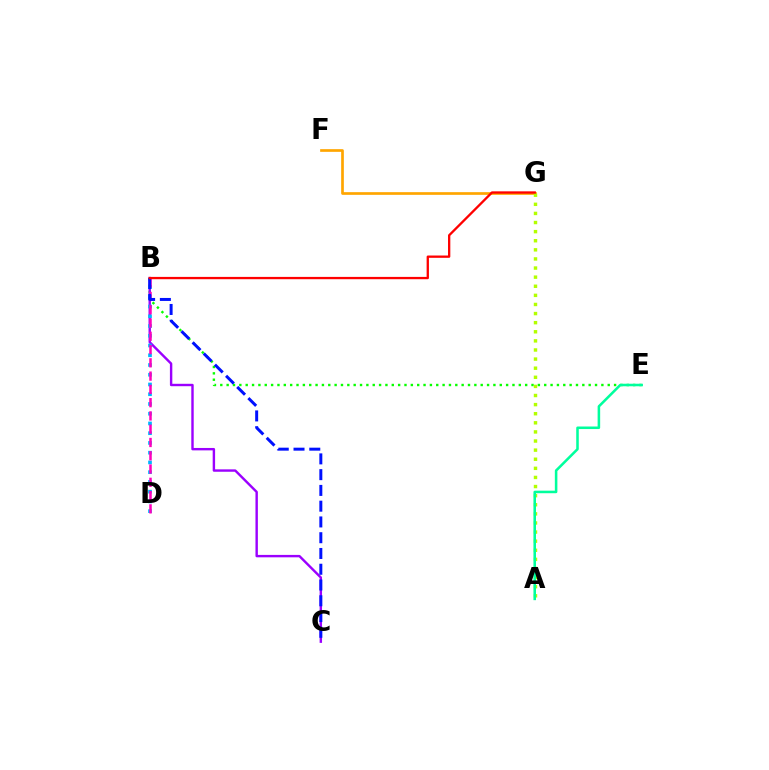{('F', 'G'): [{'color': '#ffa500', 'line_style': 'solid', 'thickness': 1.94}], ('B', 'E'): [{'color': '#08ff00', 'line_style': 'dotted', 'thickness': 1.73}], ('B', 'C'): [{'color': '#9b00ff', 'line_style': 'solid', 'thickness': 1.73}, {'color': '#0010ff', 'line_style': 'dashed', 'thickness': 2.14}], ('A', 'G'): [{'color': '#b3ff00', 'line_style': 'dotted', 'thickness': 2.47}], ('B', 'D'): [{'color': '#00b5ff', 'line_style': 'dotted', 'thickness': 2.65}, {'color': '#ff00bd', 'line_style': 'dashed', 'thickness': 1.8}], ('A', 'E'): [{'color': '#00ff9d', 'line_style': 'solid', 'thickness': 1.83}], ('B', 'G'): [{'color': '#ff0000', 'line_style': 'solid', 'thickness': 1.66}]}